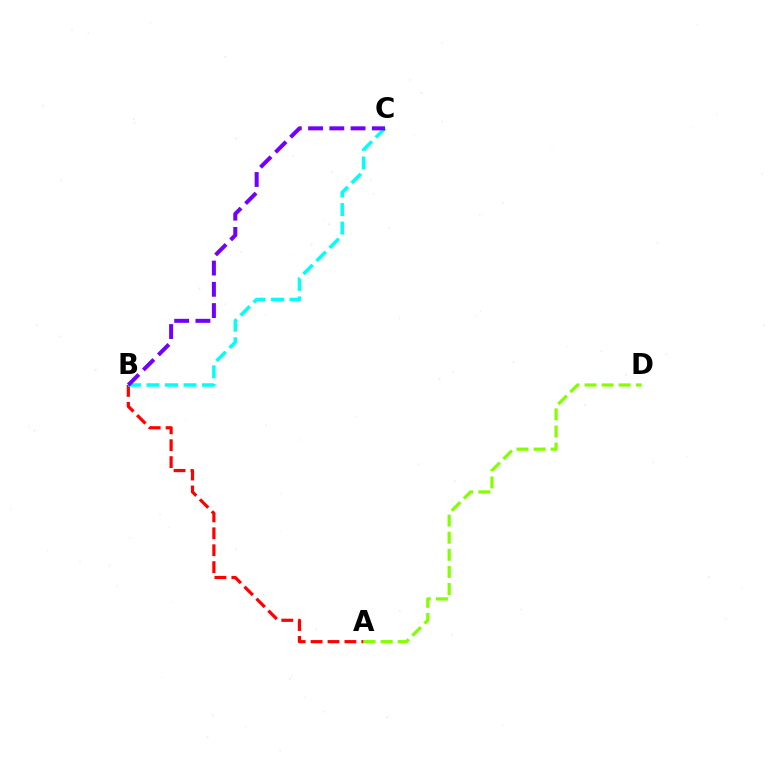{('A', 'B'): [{'color': '#ff0000', 'line_style': 'dashed', 'thickness': 2.3}], ('A', 'D'): [{'color': '#84ff00', 'line_style': 'dashed', 'thickness': 2.32}], ('B', 'C'): [{'color': '#00fff6', 'line_style': 'dashed', 'thickness': 2.51}, {'color': '#7200ff', 'line_style': 'dashed', 'thickness': 2.89}]}